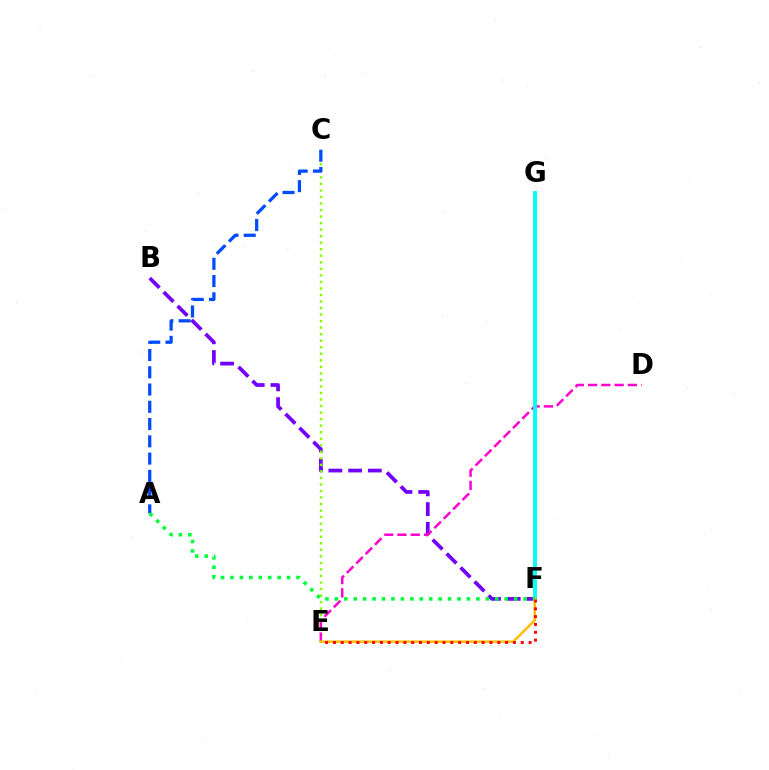{('B', 'F'): [{'color': '#7200ff', 'line_style': 'dashed', 'thickness': 2.68}], ('C', 'E'): [{'color': '#84ff00', 'line_style': 'dotted', 'thickness': 1.78}], ('D', 'E'): [{'color': '#ff00cf', 'line_style': 'dashed', 'thickness': 1.8}], ('F', 'G'): [{'color': '#00fff6', 'line_style': 'solid', 'thickness': 2.79}], ('E', 'F'): [{'color': '#ffbd00', 'line_style': 'solid', 'thickness': 1.8}, {'color': '#ff0000', 'line_style': 'dotted', 'thickness': 2.13}], ('A', 'C'): [{'color': '#004bff', 'line_style': 'dashed', 'thickness': 2.35}], ('A', 'F'): [{'color': '#00ff39', 'line_style': 'dotted', 'thickness': 2.56}]}